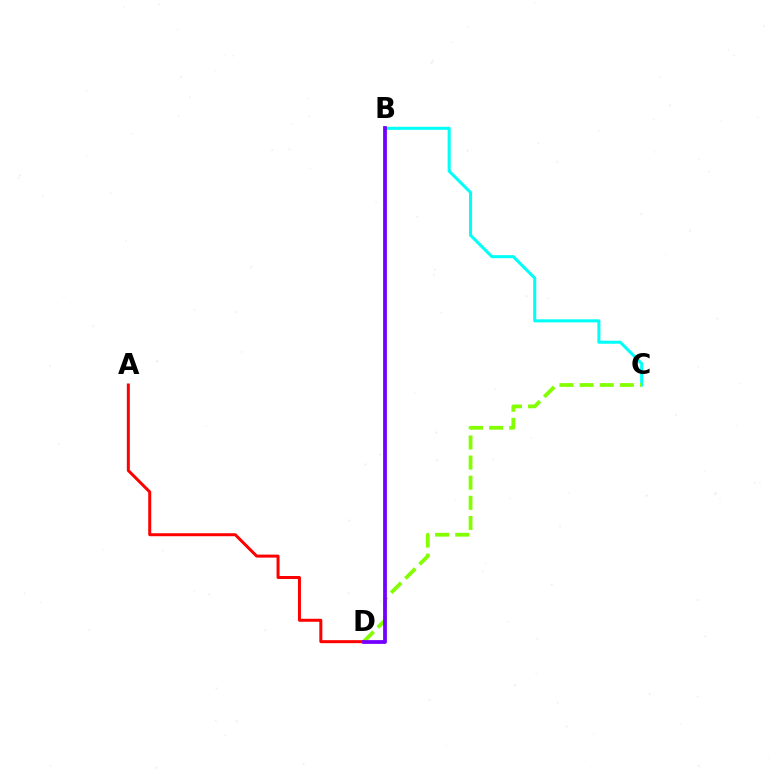{('B', 'C'): [{'color': '#00fff6', 'line_style': 'solid', 'thickness': 2.19}], ('C', 'D'): [{'color': '#84ff00', 'line_style': 'dashed', 'thickness': 2.73}], ('A', 'D'): [{'color': '#ff0000', 'line_style': 'solid', 'thickness': 2.16}], ('B', 'D'): [{'color': '#7200ff', 'line_style': 'solid', 'thickness': 2.71}]}